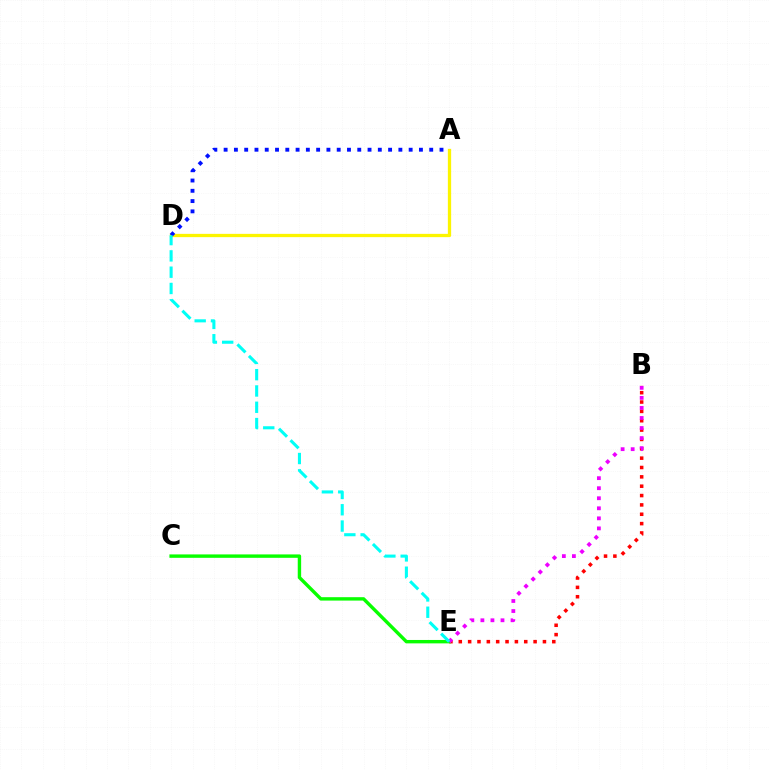{('B', 'E'): [{'color': '#ff0000', 'line_style': 'dotted', 'thickness': 2.54}, {'color': '#ee00ff', 'line_style': 'dotted', 'thickness': 2.73}], ('C', 'E'): [{'color': '#08ff00', 'line_style': 'solid', 'thickness': 2.45}], ('A', 'D'): [{'color': '#fcf500', 'line_style': 'solid', 'thickness': 2.36}, {'color': '#0010ff', 'line_style': 'dotted', 'thickness': 2.79}], ('D', 'E'): [{'color': '#00fff6', 'line_style': 'dashed', 'thickness': 2.21}]}